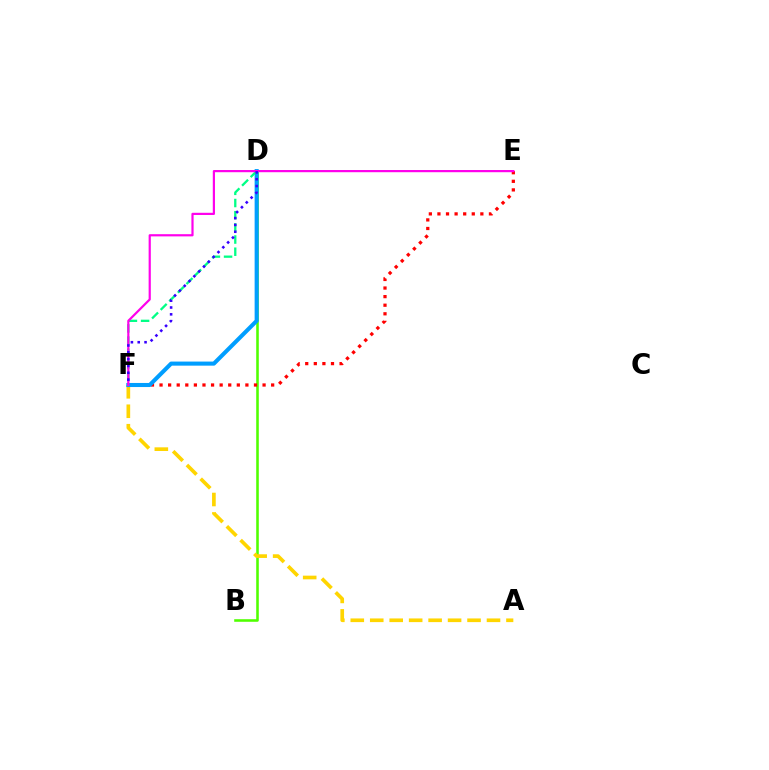{('B', 'D'): [{'color': '#4fff00', 'line_style': 'solid', 'thickness': 1.86}], ('A', 'F'): [{'color': '#ffd500', 'line_style': 'dashed', 'thickness': 2.64}], ('E', 'F'): [{'color': '#ff0000', 'line_style': 'dotted', 'thickness': 2.33}, {'color': '#ff00ed', 'line_style': 'solid', 'thickness': 1.58}], ('D', 'F'): [{'color': '#009eff', 'line_style': 'solid', 'thickness': 2.94}, {'color': '#00ff86', 'line_style': 'dashed', 'thickness': 1.65}, {'color': '#3700ff', 'line_style': 'dotted', 'thickness': 1.85}]}